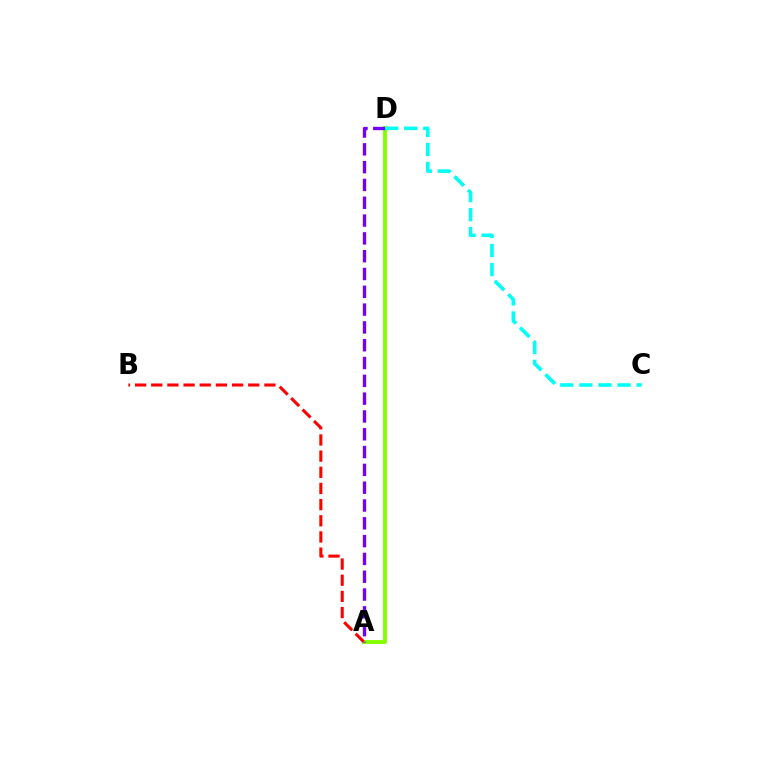{('A', 'D'): [{'color': '#84ff00', 'line_style': 'solid', 'thickness': 2.79}, {'color': '#7200ff', 'line_style': 'dashed', 'thickness': 2.42}], ('A', 'B'): [{'color': '#ff0000', 'line_style': 'dashed', 'thickness': 2.2}], ('C', 'D'): [{'color': '#00fff6', 'line_style': 'dashed', 'thickness': 2.59}]}